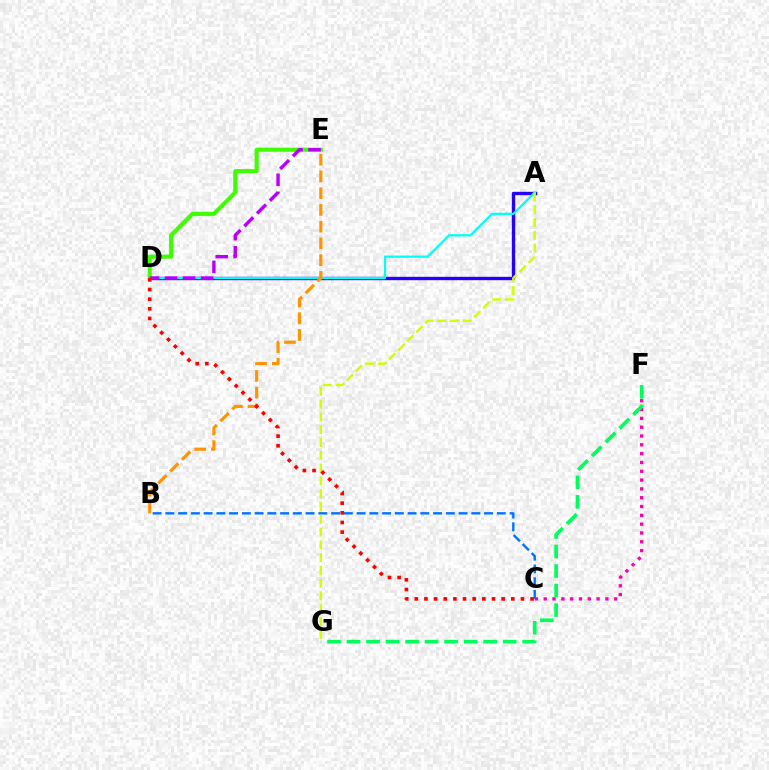{('A', 'D'): [{'color': '#2500ff', 'line_style': 'solid', 'thickness': 2.42}, {'color': '#00fff6', 'line_style': 'solid', 'thickness': 1.61}], ('D', 'E'): [{'color': '#3dff00', 'line_style': 'solid', 'thickness': 2.96}, {'color': '#b900ff', 'line_style': 'dashed', 'thickness': 2.45}], ('C', 'F'): [{'color': '#ff00ac', 'line_style': 'dotted', 'thickness': 2.4}], ('B', 'C'): [{'color': '#0074ff', 'line_style': 'dashed', 'thickness': 1.73}], ('A', 'G'): [{'color': '#d1ff00', 'line_style': 'dashed', 'thickness': 1.74}], ('B', 'E'): [{'color': '#ff9400', 'line_style': 'dashed', 'thickness': 2.27}], ('F', 'G'): [{'color': '#00ff5c', 'line_style': 'dashed', 'thickness': 2.65}], ('C', 'D'): [{'color': '#ff0000', 'line_style': 'dotted', 'thickness': 2.62}]}